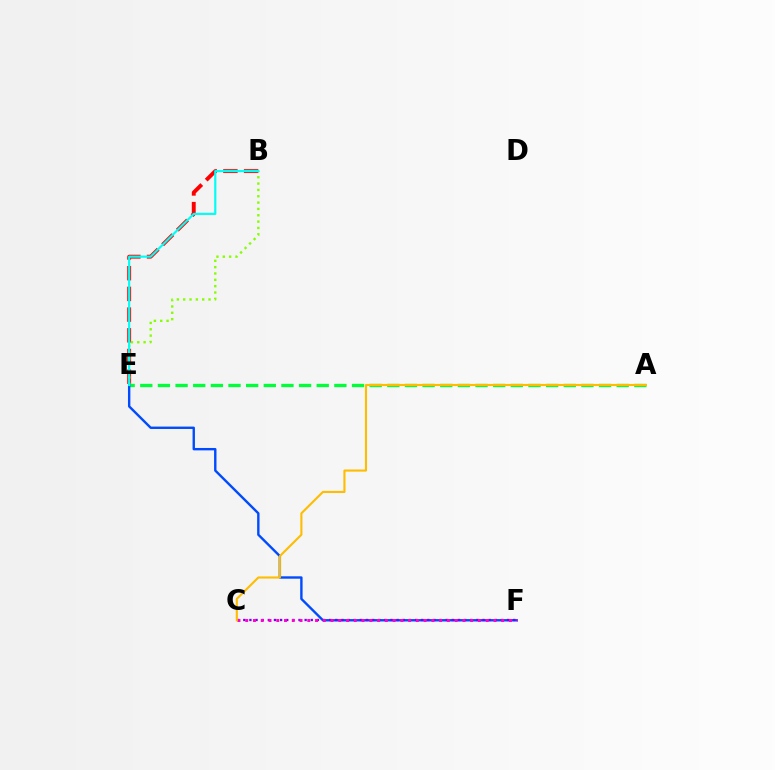{('B', 'E'): [{'color': '#ff0000', 'line_style': 'dashed', 'thickness': 2.81}, {'color': '#84ff00', 'line_style': 'dotted', 'thickness': 1.72}, {'color': '#00fff6', 'line_style': 'solid', 'thickness': 1.56}], ('A', 'E'): [{'color': '#00ff39', 'line_style': 'dashed', 'thickness': 2.4}], ('E', 'F'): [{'color': '#004bff', 'line_style': 'solid', 'thickness': 1.72}], ('C', 'F'): [{'color': '#7200ff', 'line_style': 'dotted', 'thickness': 1.67}, {'color': '#ff00cf', 'line_style': 'dotted', 'thickness': 2.11}], ('A', 'C'): [{'color': '#ffbd00', 'line_style': 'solid', 'thickness': 1.52}]}